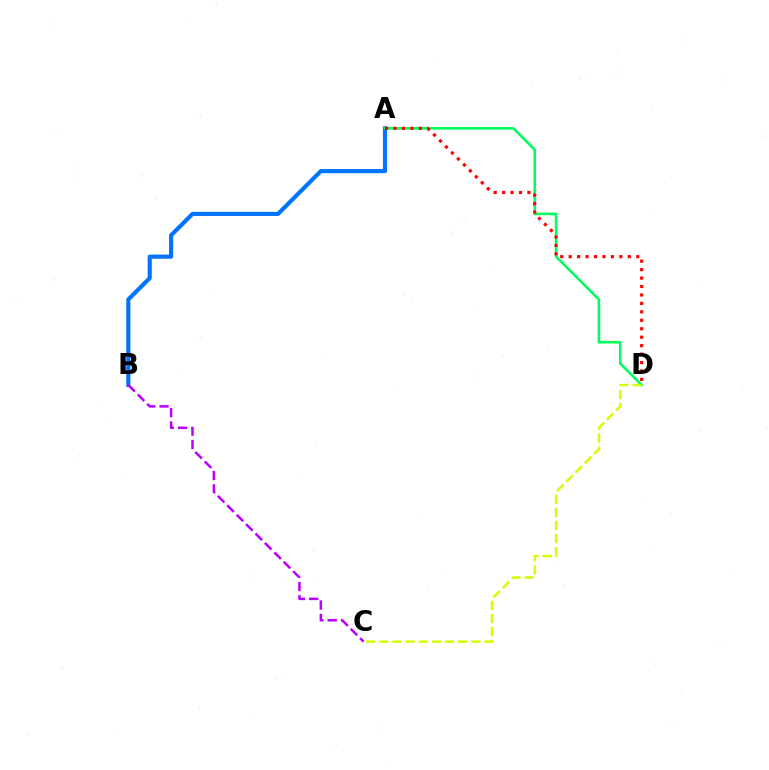{('A', 'B'): [{'color': '#0074ff', 'line_style': 'solid', 'thickness': 2.98}], ('A', 'D'): [{'color': '#00ff5c', 'line_style': 'solid', 'thickness': 1.86}, {'color': '#ff0000', 'line_style': 'dotted', 'thickness': 2.29}], ('B', 'C'): [{'color': '#b900ff', 'line_style': 'dashed', 'thickness': 1.81}], ('C', 'D'): [{'color': '#d1ff00', 'line_style': 'dashed', 'thickness': 1.78}]}